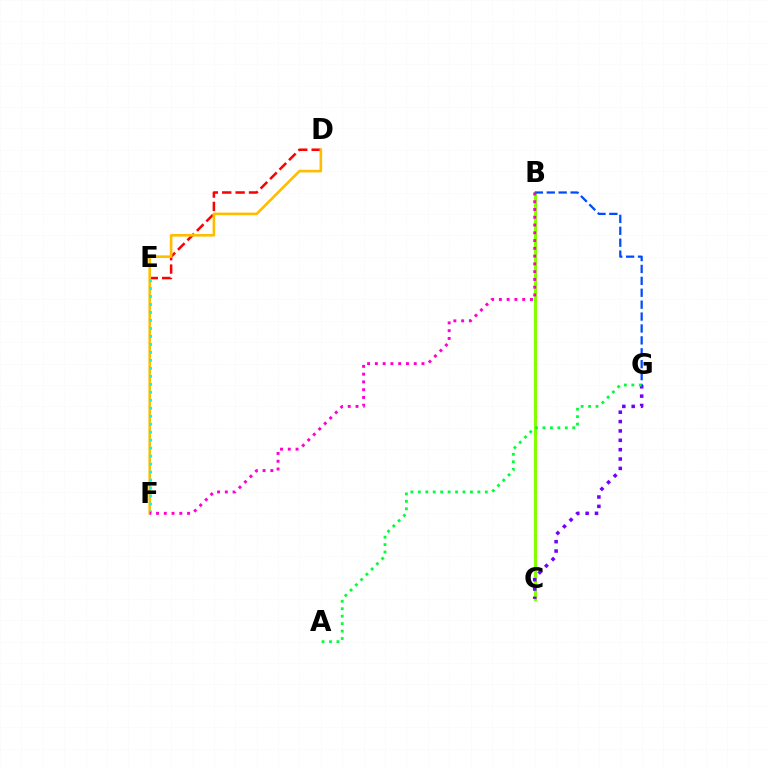{('B', 'C'): [{'color': '#84ff00', 'line_style': 'solid', 'thickness': 2.21}], ('D', 'E'): [{'color': '#ff0000', 'line_style': 'dashed', 'thickness': 1.82}], ('B', 'G'): [{'color': '#004bff', 'line_style': 'dashed', 'thickness': 1.62}], ('D', 'F'): [{'color': '#ffbd00', 'line_style': 'solid', 'thickness': 1.89}], ('E', 'F'): [{'color': '#00fff6', 'line_style': 'dotted', 'thickness': 2.17}], ('B', 'F'): [{'color': '#ff00cf', 'line_style': 'dotted', 'thickness': 2.11}], ('C', 'G'): [{'color': '#7200ff', 'line_style': 'dotted', 'thickness': 2.54}], ('A', 'G'): [{'color': '#00ff39', 'line_style': 'dotted', 'thickness': 2.02}]}